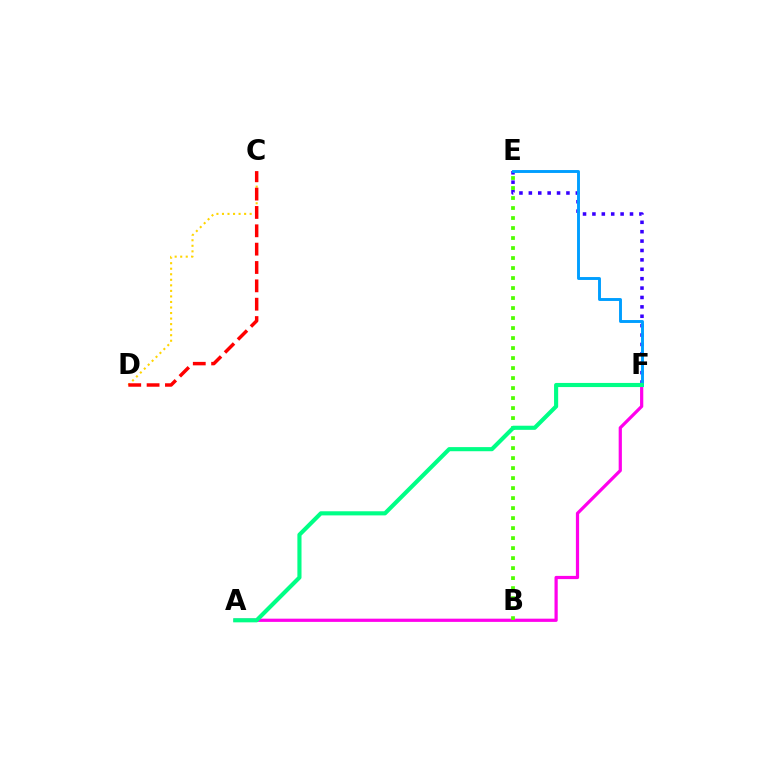{('E', 'F'): [{'color': '#3700ff', 'line_style': 'dotted', 'thickness': 2.55}, {'color': '#009eff', 'line_style': 'solid', 'thickness': 2.1}], ('A', 'F'): [{'color': '#ff00ed', 'line_style': 'solid', 'thickness': 2.32}, {'color': '#00ff86', 'line_style': 'solid', 'thickness': 2.97}], ('B', 'E'): [{'color': '#4fff00', 'line_style': 'dotted', 'thickness': 2.72}], ('C', 'D'): [{'color': '#ffd500', 'line_style': 'dotted', 'thickness': 1.51}, {'color': '#ff0000', 'line_style': 'dashed', 'thickness': 2.49}]}